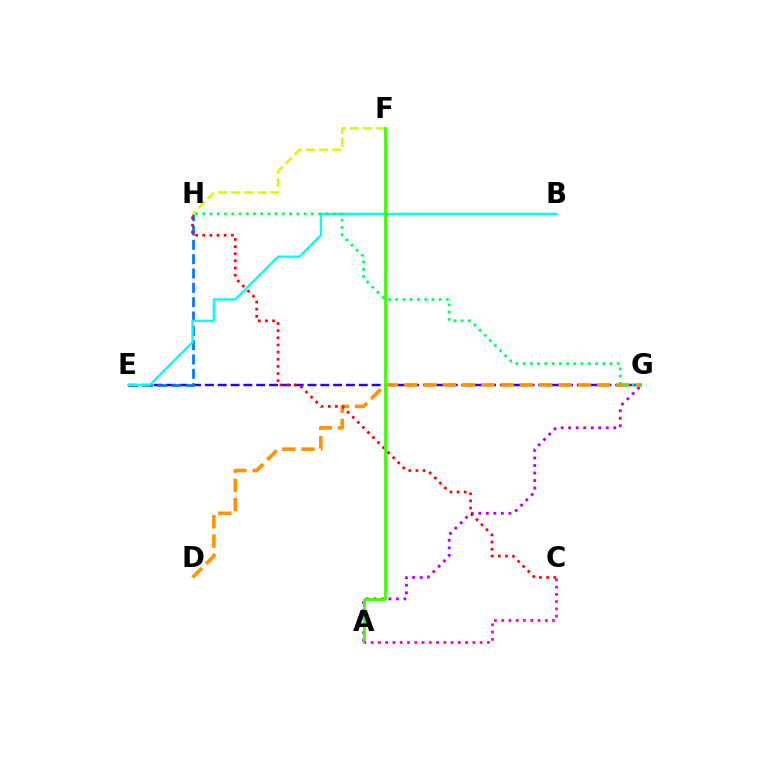{('E', 'G'): [{'color': '#2500ff', 'line_style': 'dashed', 'thickness': 1.74}], ('A', 'G'): [{'color': '#b900ff', 'line_style': 'dotted', 'thickness': 2.04}], ('E', 'H'): [{'color': '#0074ff', 'line_style': 'dashed', 'thickness': 1.95}], ('D', 'G'): [{'color': '#ff9400', 'line_style': 'dashed', 'thickness': 2.62}], ('F', 'H'): [{'color': '#d1ff00', 'line_style': 'dashed', 'thickness': 1.78}], ('B', 'E'): [{'color': '#00fff6', 'line_style': 'solid', 'thickness': 1.65}], ('G', 'H'): [{'color': '#00ff5c', 'line_style': 'dotted', 'thickness': 1.97}], ('C', 'H'): [{'color': '#ff0000', 'line_style': 'dotted', 'thickness': 1.94}], ('A', 'F'): [{'color': '#3dff00', 'line_style': 'solid', 'thickness': 2.01}], ('A', 'C'): [{'color': '#ff00ac', 'line_style': 'dotted', 'thickness': 1.97}]}